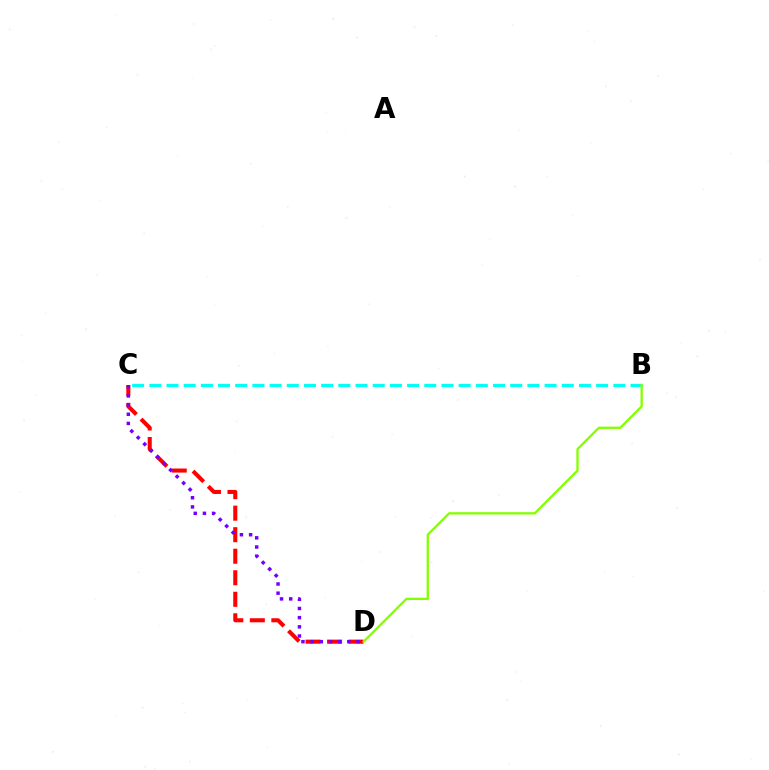{('B', 'C'): [{'color': '#00fff6', 'line_style': 'dashed', 'thickness': 2.33}], ('C', 'D'): [{'color': '#ff0000', 'line_style': 'dashed', 'thickness': 2.92}, {'color': '#7200ff', 'line_style': 'dotted', 'thickness': 2.49}], ('B', 'D'): [{'color': '#84ff00', 'line_style': 'solid', 'thickness': 1.66}]}